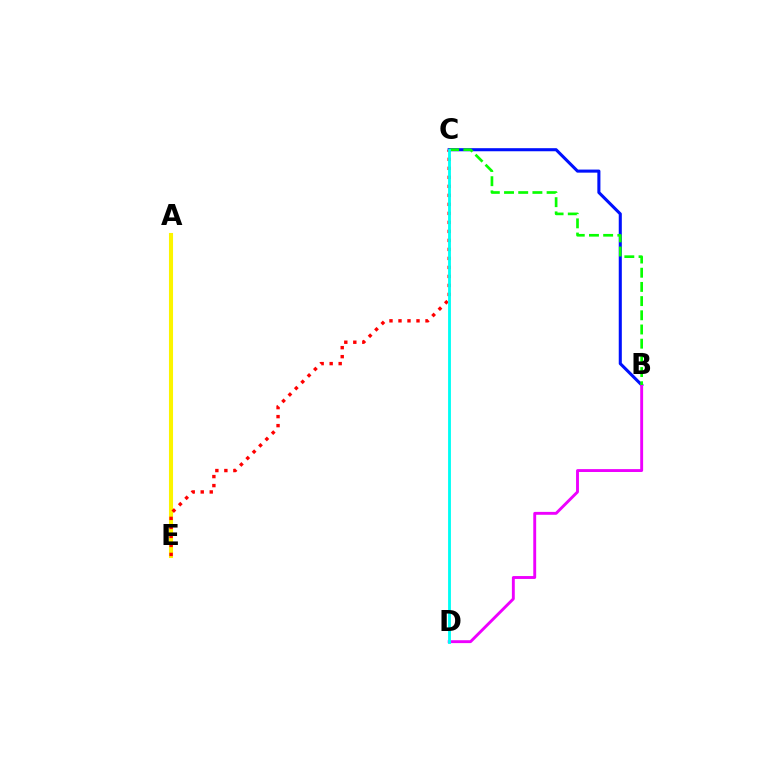{('B', 'C'): [{'color': '#0010ff', 'line_style': 'solid', 'thickness': 2.21}, {'color': '#08ff00', 'line_style': 'dashed', 'thickness': 1.93}], ('B', 'D'): [{'color': '#ee00ff', 'line_style': 'solid', 'thickness': 2.08}], ('A', 'E'): [{'color': '#fcf500', 'line_style': 'solid', 'thickness': 2.93}], ('C', 'E'): [{'color': '#ff0000', 'line_style': 'dotted', 'thickness': 2.45}], ('C', 'D'): [{'color': '#00fff6', 'line_style': 'solid', 'thickness': 2.05}]}